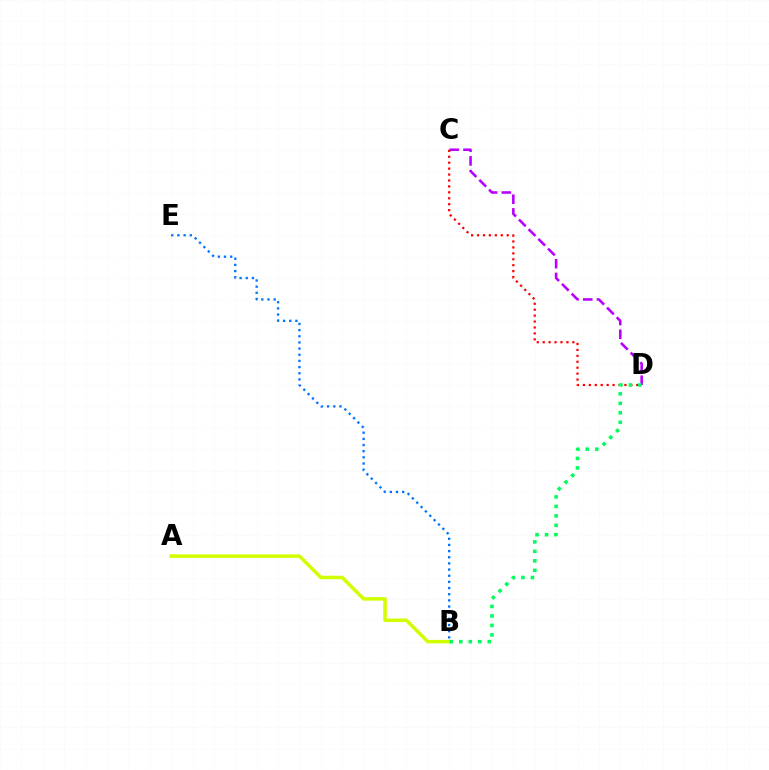{('C', 'D'): [{'color': '#b900ff', 'line_style': 'dashed', 'thickness': 1.86}, {'color': '#ff0000', 'line_style': 'dotted', 'thickness': 1.61}], ('B', 'E'): [{'color': '#0074ff', 'line_style': 'dotted', 'thickness': 1.67}], ('A', 'B'): [{'color': '#d1ff00', 'line_style': 'solid', 'thickness': 2.54}], ('B', 'D'): [{'color': '#00ff5c', 'line_style': 'dotted', 'thickness': 2.58}]}